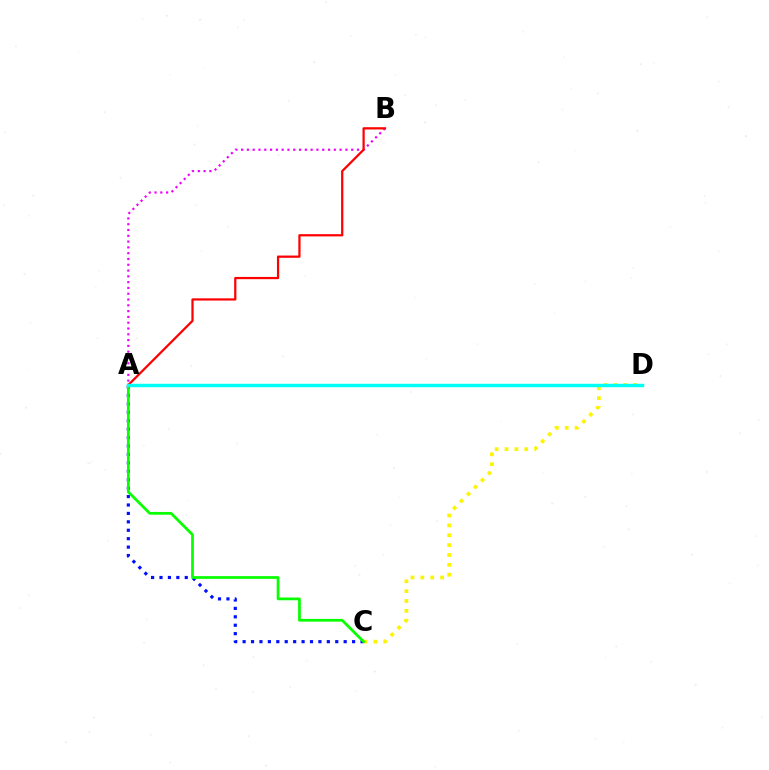{('A', 'C'): [{'color': '#0010ff', 'line_style': 'dotted', 'thickness': 2.29}, {'color': '#08ff00', 'line_style': 'solid', 'thickness': 1.97}], ('C', 'D'): [{'color': '#fcf500', 'line_style': 'dotted', 'thickness': 2.68}], ('A', 'B'): [{'color': '#ee00ff', 'line_style': 'dotted', 'thickness': 1.57}, {'color': '#ff0000', 'line_style': 'solid', 'thickness': 1.61}], ('A', 'D'): [{'color': '#00fff6', 'line_style': 'solid', 'thickness': 2.47}]}